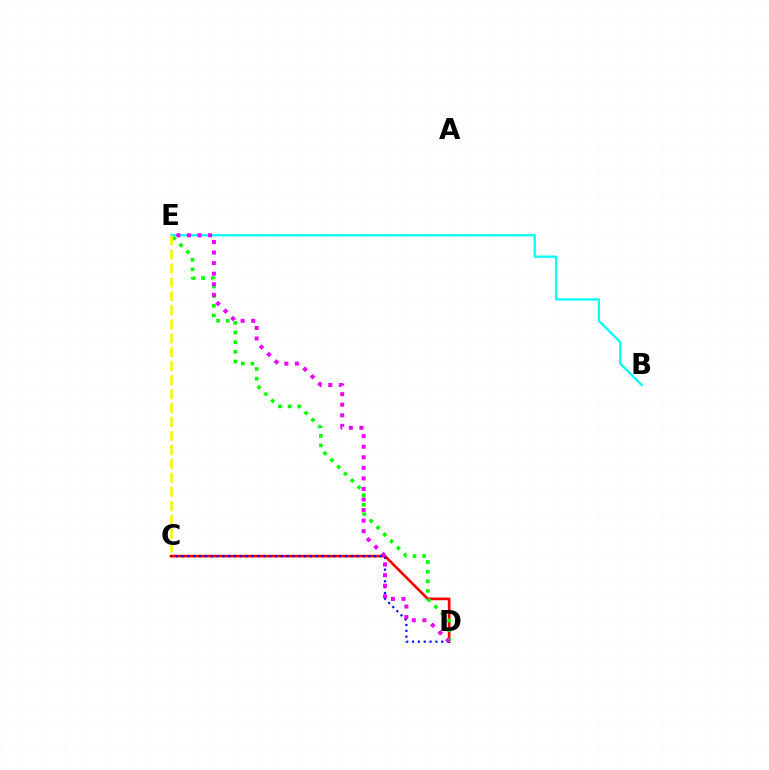{('C', 'D'): [{'color': '#ff0000', 'line_style': 'solid', 'thickness': 1.93}, {'color': '#0010ff', 'line_style': 'dotted', 'thickness': 1.59}], ('D', 'E'): [{'color': '#08ff00', 'line_style': 'dotted', 'thickness': 2.62}, {'color': '#ee00ff', 'line_style': 'dotted', 'thickness': 2.87}], ('B', 'E'): [{'color': '#00fff6', 'line_style': 'solid', 'thickness': 1.66}], ('C', 'E'): [{'color': '#fcf500', 'line_style': 'dashed', 'thickness': 1.9}]}